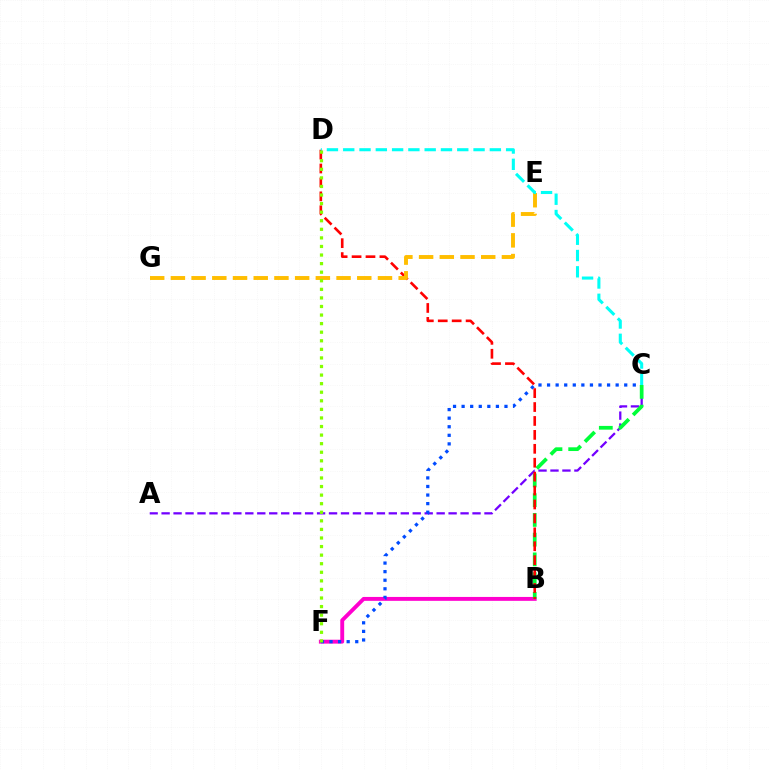{('A', 'C'): [{'color': '#7200ff', 'line_style': 'dashed', 'thickness': 1.62}], ('B', 'F'): [{'color': '#ff00cf', 'line_style': 'solid', 'thickness': 2.8}], ('C', 'F'): [{'color': '#004bff', 'line_style': 'dotted', 'thickness': 2.33}], ('B', 'C'): [{'color': '#00ff39', 'line_style': 'dashed', 'thickness': 2.68}], ('B', 'D'): [{'color': '#ff0000', 'line_style': 'dashed', 'thickness': 1.89}], ('E', 'G'): [{'color': '#ffbd00', 'line_style': 'dashed', 'thickness': 2.81}], ('C', 'D'): [{'color': '#00fff6', 'line_style': 'dashed', 'thickness': 2.21}], ('D', 'F'): [{'color': '#84ff00', 'line_style': 'dotted', 'thickness': 2.33}]}